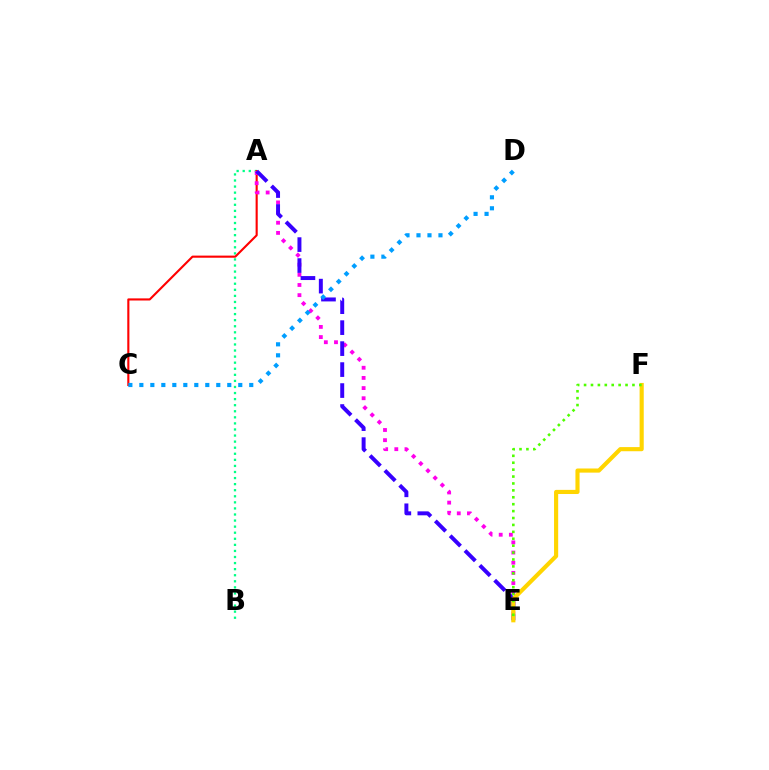{('A', 'B'): [{'color': '#00ff86', 'line_style': 'dotted', 'thickness': 1.65}], ('A', 'C'): [{'color': '#ff0000', 'line_style': 'solid', 'thickness': 1.53}], ('A', 'E'): [{'color': '#ff00ed', 'line_style': 'dotted', 'thickness': 2.76}, {'color': '#3700ff', 'line_style': 'dashed', 'thickness': 2.85}], ('E', 'F'): [{'color': '#ffd500', 'line_style': 'solid', 'thickness': 2.98}, {'color': '#4fff00', 'line_style': 'dotted', 'thickness': 1.88}], ('C', 'D'): [{'color': '#009eff', 'line_style': 'dotted', 'thickness': 2.99}]}